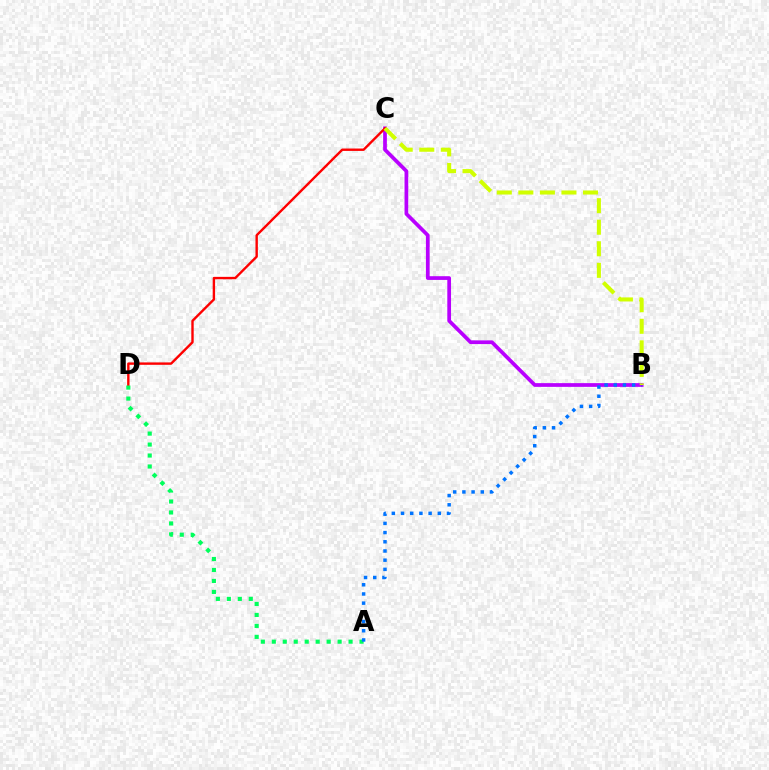{('B', 'C'): [{'color': '#b900ff', 'line_style': 'solid', 'thickness': 2.68}, {'color': '#d1ff00', 'line_style': 'dashed', 'thickness': 2.93}], ('C', 'D'): [{'color': '#ff0000', 'line_style': 'solid', 'thickness': 1.72}], ('A', 'D'): [{'color': '#00ff5c', 'line_style': 'dotted', 'thickness': 2.98}], ('A', 'B'): [{'color': '#0074ff', 'line_style': 'dotted', 'thickness': 2.5}]}